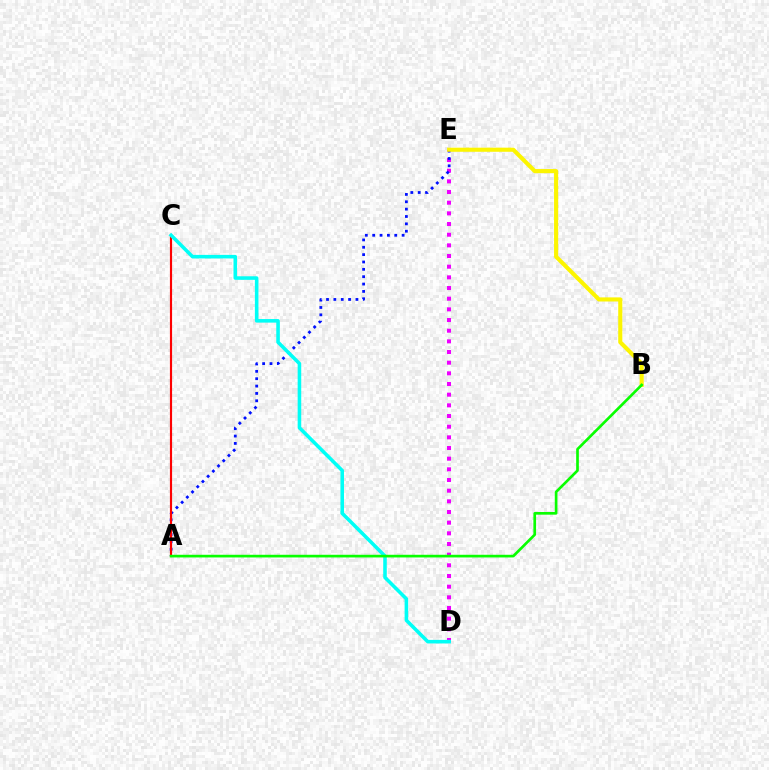{('D', 'E'): [{'color': '#ee00ff', 'line_style': 'dotted', 'thickness': 2.9}], ('A', 'E'): [{'color': '#0010ff', 'line_style': 'dotted', 'thickness': 2.0}], ('A', 'C'): [{'color': '#ff0000', 'line_style': 'solid', 'thickness': 1.56}], ('C', 'D'): [{'color': '#00fff6', 'line_style': 'solid', 'thickness': 2.56}], ('B', 'E'): [{'color': '#fcf500', 'line_style': 'solid', 'thickness': 2.96}], ('A', 'B'): [{'color': '#08ff00', 'line_style': 'solid', 'thickness': 1.92}]}